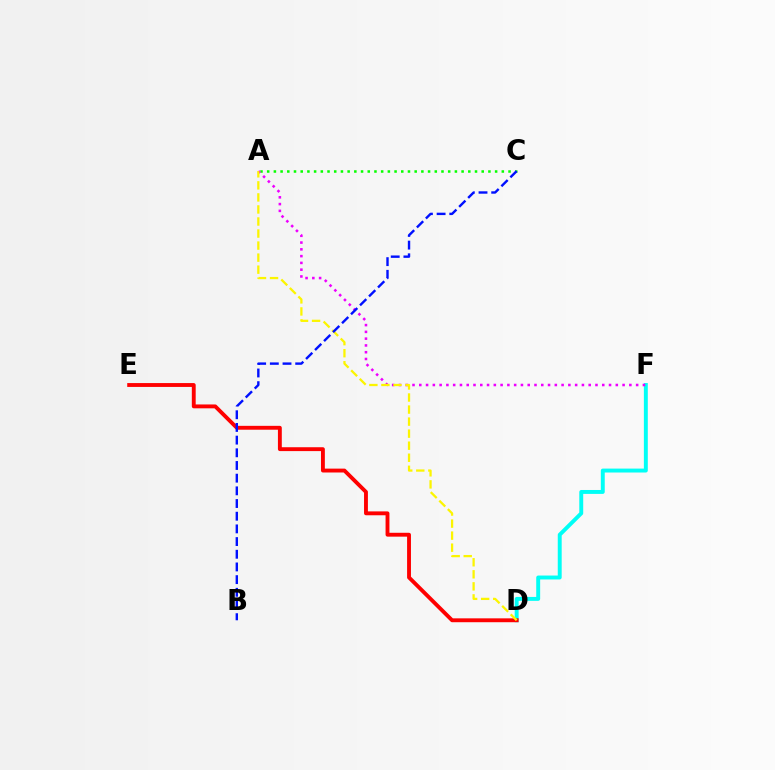{('A', 'C'): [{'color': '#08ff00', 'line_style': 'dotted', 'thickness': 1.82}], ('D', 'F'): [{'color': '#00fff6', 'line_style': 'solid', 'thickness': 2.82}], ('D', 'E'): [{'color': '#ff0000', 'line_style': 'solid', 'thickness': 2.79}], ('A', 'F'): [{'color': '#ee00ff', 'line_style': 'dotted', 'thickness': 1.84}], ('A', 'D'): [{'color': '#fcf500', 'line_style': 'dashed', 'thickness': 1.64}], ('B', 'C'): [{'color': '#0010ff', 'line_style': 'dashed', 'thickness': 1.72}]}